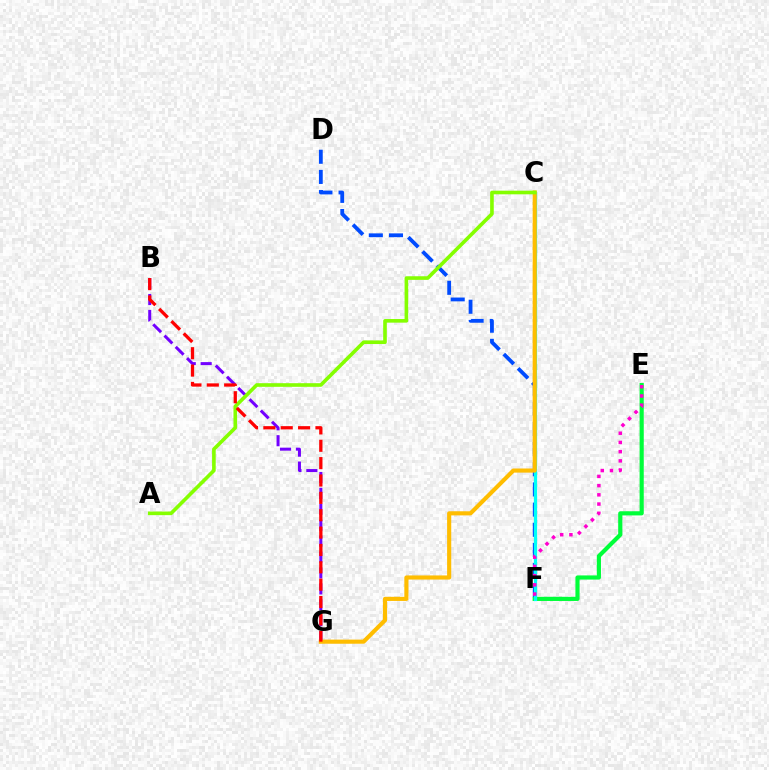{('D', 'F'): [{'color': '#004bff', 'line_style': 'dashed', 'thickness': 2.74}], ('E', 'F'): [{'color': '#00ff39', 'line_style': 'solid', 'thickness': 3.0}, {'color': '#ff00cf', 'line_style': 'dotted', 'thickness': 2.51}], ('C', 'F'): [{'color': '#00fff6', 'line_style': 'solid', 'thickness': 2.34}], ('B', 'G'): [{'color': '#7200ff', 'line_style': 'dashed', 'thickness': 2.16}, {'color': '#ff0000', 'line_style': 'dashed', 'thickness': 2.36}], ('C', 'G'): [{'color': '#ffbd00', 'line_style': 'solid', 'thickness': 2.97}], ('A', 'C'): [{'color': '#84ff00', 'line_style': 'solid', 'thickness': 2.61}]}